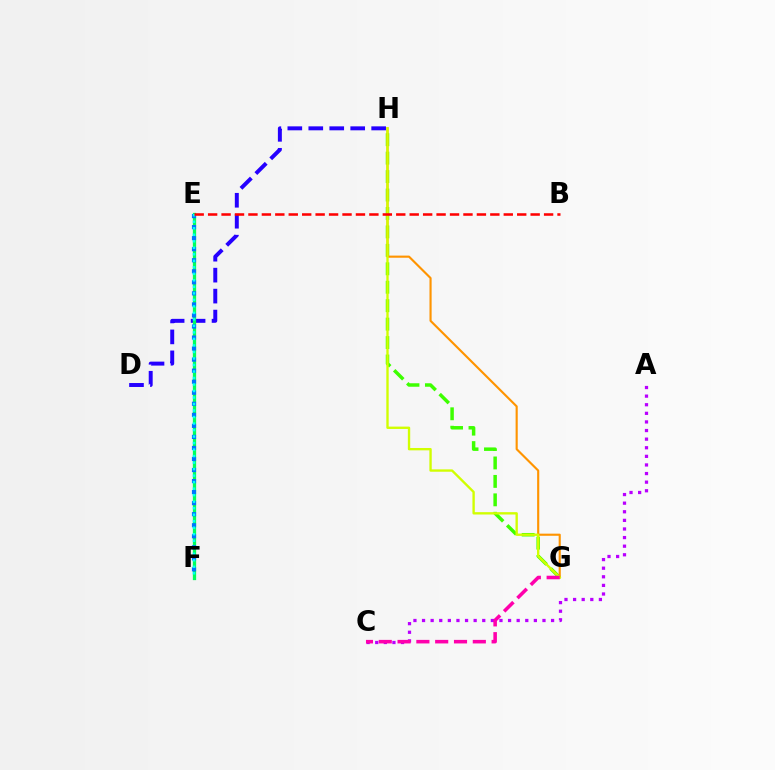{('D', 'H'): [{'color': '#2500ff', 'line_style': 'dashed', 'thickness': 2.85}], ('G', 'H'): [{'color': '#3dff00', 'line_style': 'dashed', 'thickness': 2.51}, {'color': '#ff9400', 'line_style': 'solid', 'thickness': 1.54}, {'color': '#d1ff00', 'line_style': 'solid', 'thickness': 1.7}], ('E', 'F'): [{'color': '#00ff5c', 'line_style': 'solid', 'thickness': 2.36}, {'color': '#0074ff', 'line_style': 'dotted', 'thickness': 3.0}, {'color': '#00fff6', 'line_style': 'dotted', 'thickness': 1.77}], ('A', 'C'): [{'color': '#b900ff', 'line_style': 'dotted', 'thickness': 2.34}], ('C', 'G'): [{'color': '#ff00ac', 'line_style': 'dashed', 'thickness': 2.56}], ('B', 'E'): [{'color': '#ff0000', 'line_style': 'dashed', 'thickness': 1.83}]}